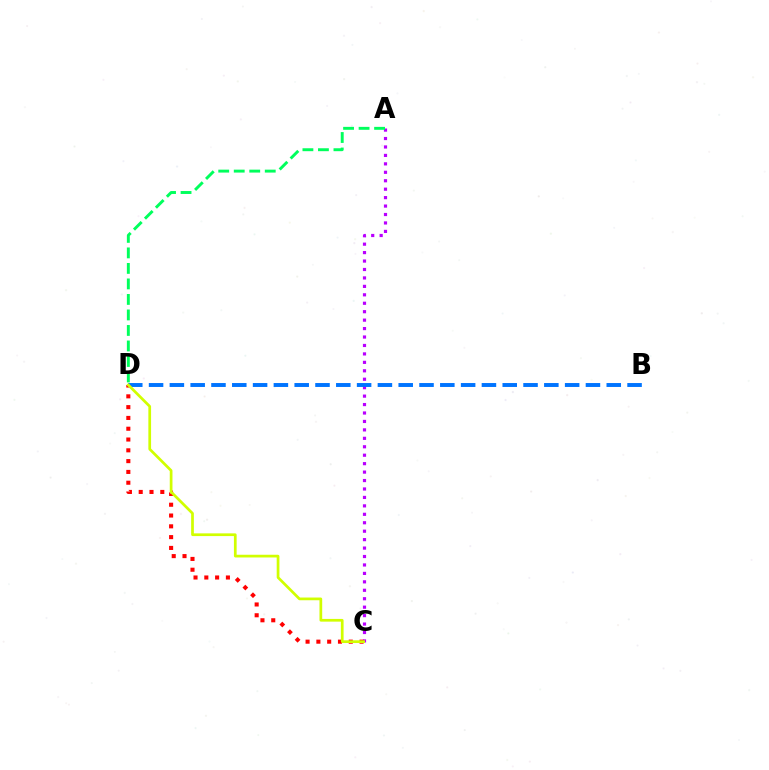{('A', 'C'): [{'color': '#b900ff', 'line_style': 'dotted', 'thickness': 2.29}], ('B', 'D'): [{'color': '#0074ff', 'line_style': 'dashed', 'thickness': 2.83}], ('C', 'D'): [{'color': '#ff0000', 'line_style': 'dotted', 'thickness': 2.93}, {'color': '#d1ff00', 'line_style': 'solid', 'thickness': 1.96}], ('A', 'D'): [{'color': '#00ff5c', 'line_style': 'dashed', 'thickness': 2.11}]}